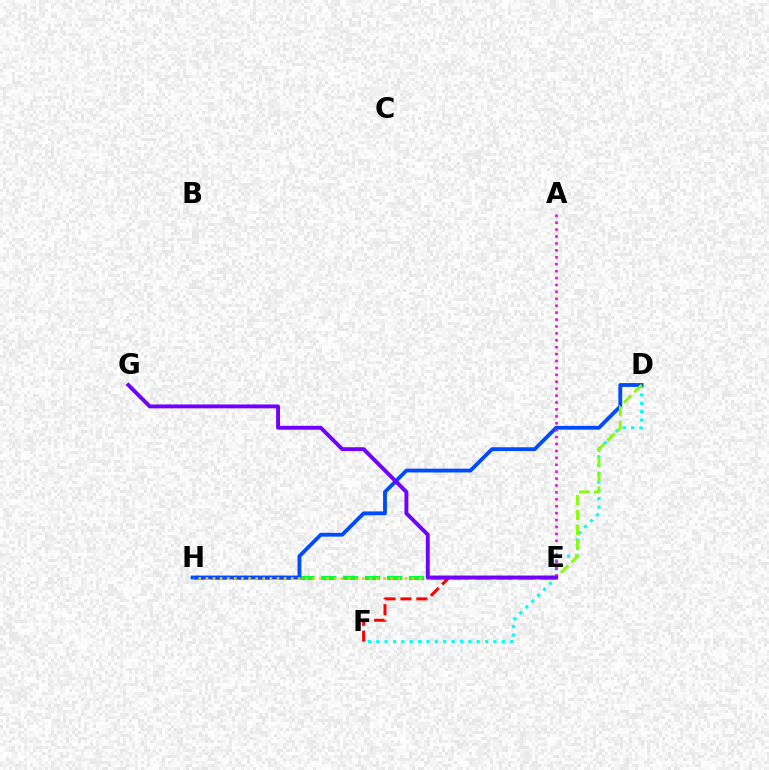{('D', 'F'): [{'color': '#00fff6', 'line_style': 'dotted', 'thickness': 2.27}], ('E', 'H'): [{'color': '#00ff39', 'line_style': 'dashed', 'thickness': 2.98}, {'color': '#ffbd00', 'line_style': 'dotted', 'thickness': 1.93}], ('D', 'H'): [{'color': '#004bff', 'line_style': 'solid', 'thickness': 2.75}], ('E', 'F'): [{'color': '#ff0000', 'line_style': 'dashed', 'thickness': 2.16}], ('D', 'E'): [{'color': '#84ff00', 'line_style': 'dashed', 'thickness': 2.02}], ('A', 'E'): [{'color': '#ff00cf', 'line_style': 'dotted', 'thickness': 1.88}], ('E', 'G'): [{'color': '#7200ff', 'line_style': 'solid', 'thickness': 2.8}]}